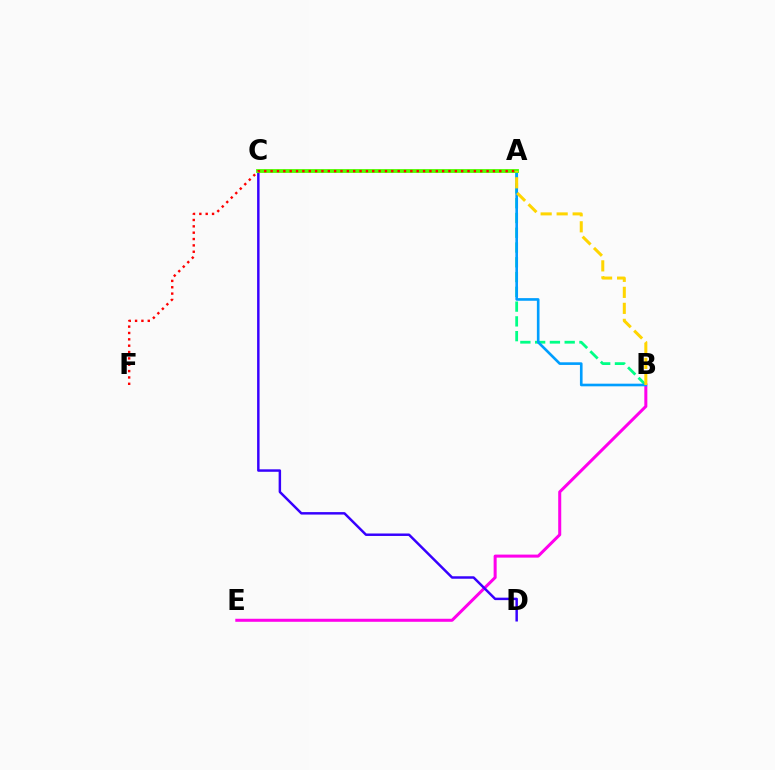{('B', 'E'): [{'color': '#ff00ed', 'line_style': 'solid', 'thickness': 2.18}], ('A', 'B'): [{'color': '#00ff86', 'line_style': 'dashed', 'thickness': 2.01}, {'color': '#009eff', 'line_style': 'solid', 'thickness': 1.9}, {'color': '#ffd500', 'line_style': 'dashed', 'thickness': 2.17}], ('C', 'D'): [{'color': '#3700ff', 'line_style': 'solid', 'thickness': 1.78}], ('A', 'C'): [{'color': '#4fff00', 'line_style': 'solid', 'thickness': 2.77}], ('A', 'F'): [{'color': '#ff0000', 'line_style': 'dotted', 'thickness': 1.73}]}